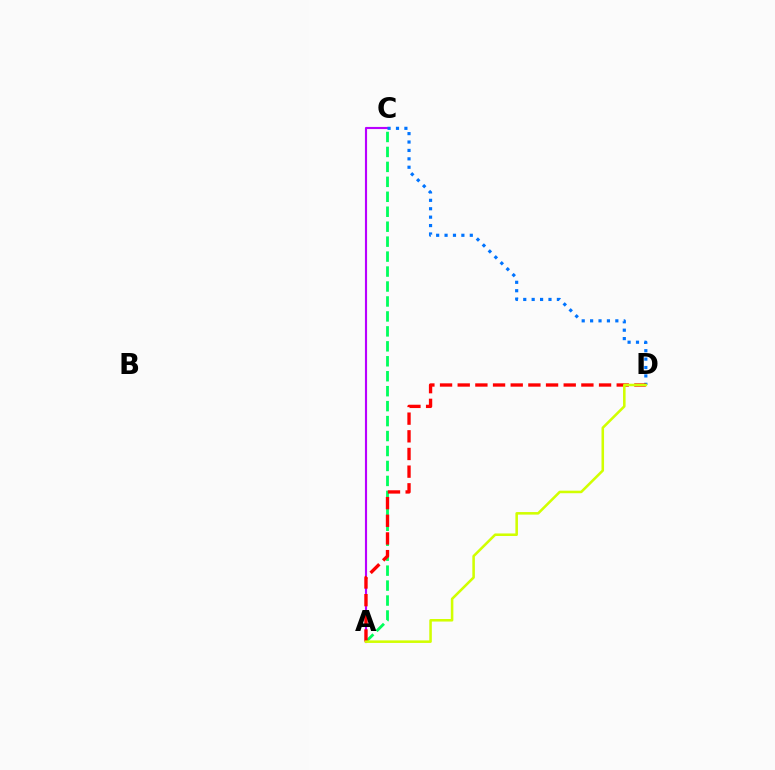{('A', 'C'): [{'color': '#00ff5c', 'line_style': 'dashed', 'thickness': 2.03}, {'color': '#b900ff', 'line_style': 'solid', 'thickness': 1.54}], ('C', 'D'): [{'color': '#0074ff', 'line_style': 'dotted', 'thickness': 2.28}], ('A', 'D'): [{'color': '#ff0000', 'line_style': 'dashed', 'thickness': 2.4}, {'color': '#d1ff00', 'line_style': 'solid', 'thickness': 1.84}]}